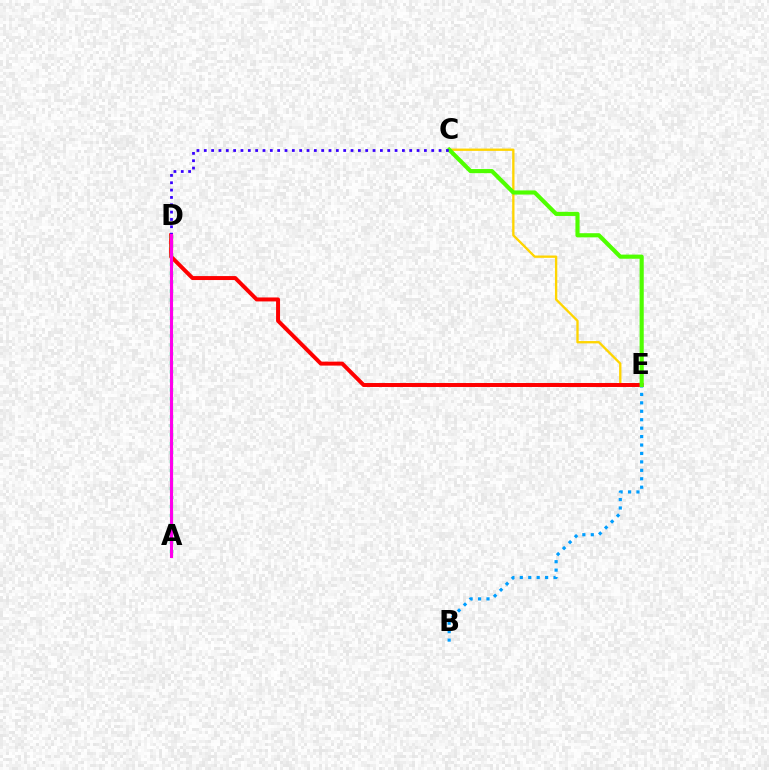{('C', 'E'): [{'color': '#ffd500', 'line_style': 'solid', 'thickness': 1.68}, {'color': '#4fff00', 'line_style': 'solid', 'thickness': 2.98}], ('D', 'E'): [{'color': '#ff0000', 'line_style': 'solid', 'thickness': 2.85}], ('B', 'E'): [{'color': '#009eff', 'line_style': 'dotted', 'thickness': 2.29}], ('A', 'D'): [{'color': '#00ff86', 'line_style': 'dotted', 'thickness': 2.44}, {'color': '#ff00ed', 'line_style': 'solid', 'thickness': 2.22}], ('C', 'D'): [{'color': '#3700ff', 'line_style': 'dotted', 'thickness': 1.99}]}